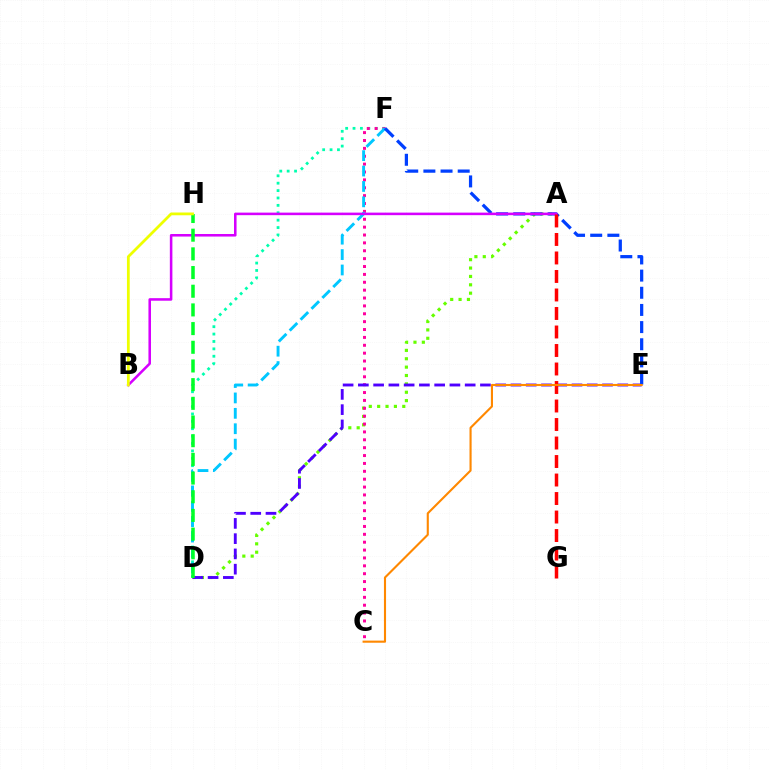{('D', 'F'): [{'color': '#00ffaf', 'line_style': 'dotted', 'thickness': 2.01}, {'color': '#00c7ff', 'line_style': 'dashed', 'thickness': 2.09}], ('A', 'D'): [{'color': '#66ff00', 'line_style': 'dotted', 'thickness': 2.27}], ('C', 'F'): [{'color': '#ff00a0', 'line_style': 'dotted', 'thickness': 2.14}], ('D', 'E'): [{'color': '#4f00ff', 'line_style': 'dashed', 'thickness': 2.07}], ('E', 'F'): [{'color': '#003fff', 'line_style': 'dashed', 'thickness': 2.33}], ('A', 'B'): [{'color': '#d600ff', 'line_style': 'solid', 'thickness': 1.84}], ('A', 'G'): [{'color': '#ff0000', 'line_style': 'dashed', 'thickness': 2.51}], ('D', 'H'): [{'color': '#00ff27', 'line_style': 'dashed', 'thickness': 2.54}], ('B', 'H'): [{'color': '#eeff00', 'line_style': 'solid', 'thickness': 2.0}], ('C', 'E'): [{'color': '#ff8800', 'line_style': 'solid', 'thickness': 1.52}]}